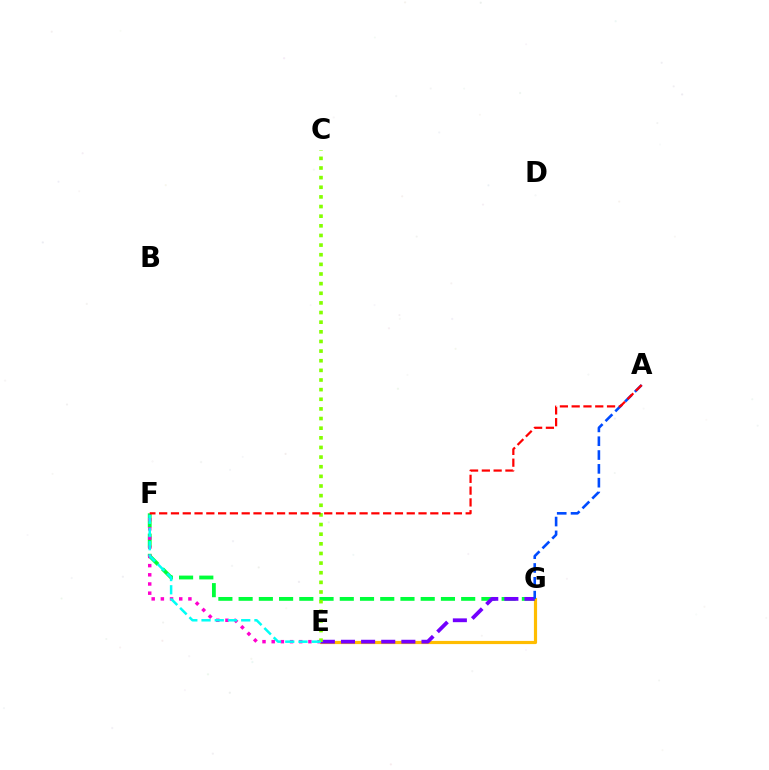{('E', 'G'): [{'color': '#ffbd00', 'line_style': 'solid', 'thickness': 2.29}, {'color': '#7200ff', 'line_style': 'dashed', 'thickness': 2.73}], ('F', 'G'): [{'color': '#00ff39', 'line_style': 'dashed', 'thickness': 2.75}], ('E', 'F'): [{'color': '#ff00cf', 'line_style': 'dotted', 'thickness': 2.49}, {'color': '#00fff6', 'line_style': 'dashed', 'thickness': 1.8}], ('C', 'E'): [{'color': '#84ff00', 'line_style': 'dotted', 'thickness': 2.62}], ('A', 'G'): [{'color': '#004bff', 'line_style': 'dashed', 'thickness': 1.88}], ('A', 'F'): [{'color': '#ff0000', 'line_style': 'dashed', 'thickness': 1.6}]}